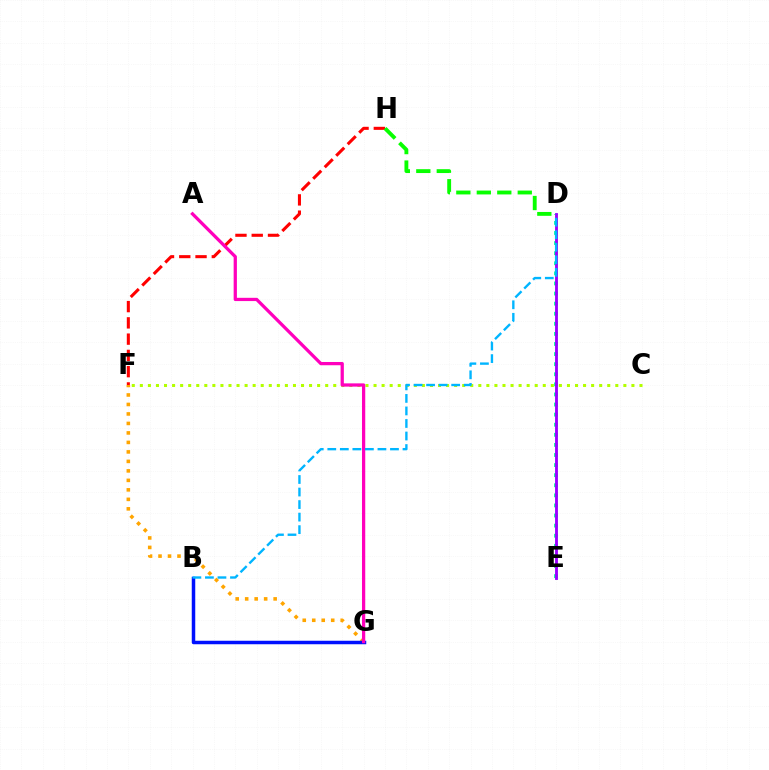{('F', 'G'): [{'color': '#ffa500', 'line_style': 'dotted', 'thickness': 2.58}], ('F', 'H'): [{'color': '#ff0000', 'line_style': 'dashed', 'thickness': 2.21}], ('B', 'G'): [{'color': '#0010ff', 'line_style': 'solid', 'thickness': 2.51}], ('D', 'E'): [{'color': '#00ff9d', 'line_style': 'dotted', 'thickness': 2.74}, {'color': '#9b00ff', 'line_style': 'solid', 'thickness': 2.06}], ('C', 'F'): [{'color': '#b3ff00', 'line_style': 'dotted', 'thickness': 2.19}], ('D', 'H'): [{'color': '#08ff00', 'line_style': 'dashed', 'thickness': 2.78}], ('A', 'G'): [{'color': '#ff00bd', 'line_style': 'solid', 'thickness': 2.34}], ('B', 'D'): [{'color': '#00b5ff', 'line_style': 'dashed', 'thickness': 1.7}]}